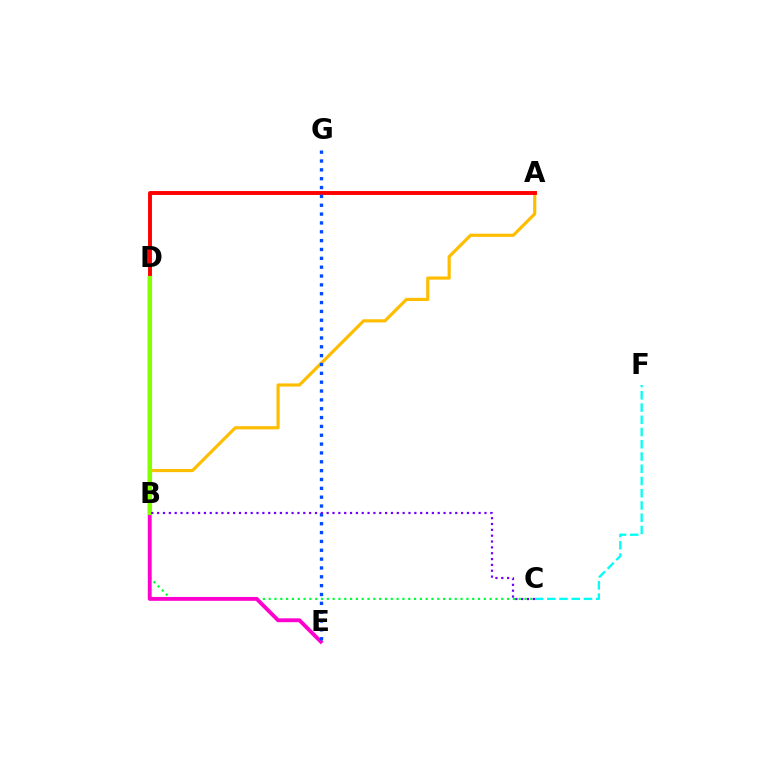{('B', 'C'): [{'color': '#00ff39', 'line_style': 'dotted', 'thickness': 1.58}, {'color': '#7200ff', 'line_style': 'dotted', 'thickness': 1.59}], ('D', 'E'): [{'color': '#ff00cf', 'line_style': 'solid', 'thickness': 2.78}], ('A', 'B'): [{'color': '#ffbd00', 'line_style': 'solid', 'thickness': 2.28}], ('C', 'F'): [{'color': '#00fff6', 'line_style': 'dashed', 'thickness': 1.66}], ('A', 'D'): [{'color': '#ff0000', 'line_style': 'solid', 'thickness': 2.81}], ('B', 'D'): [{'color': '#84ff00', 'line_style': 'solid', 'thickness': 2.97}], ('E', 'G'): [{'color': '#004bff', 'line_style': 'dotted', 'thickness': 2.4}]}